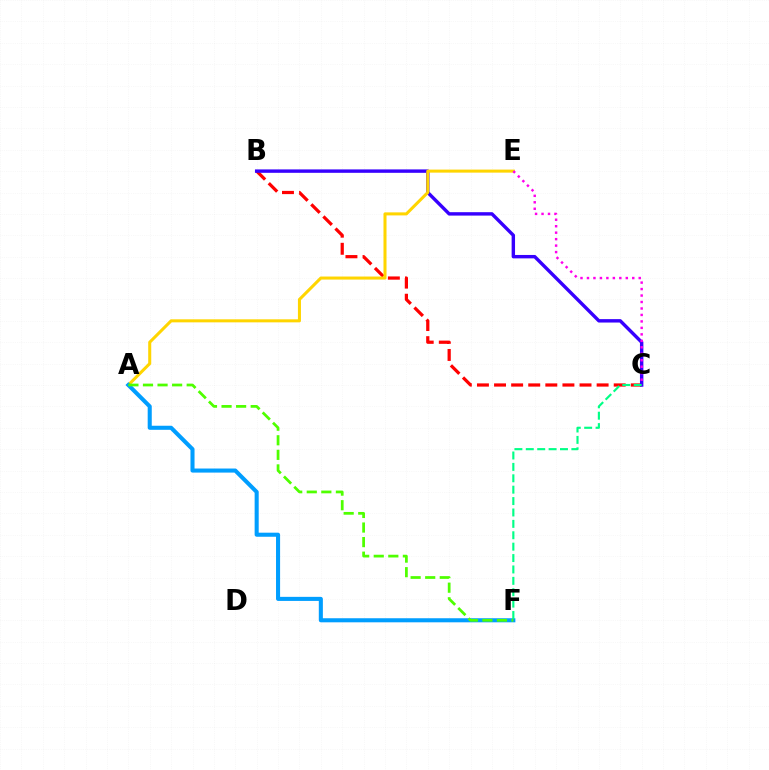{('B', 'C'): [{'color': '#ff0000', 'line_style': 'dashed', 'thickness': 2.32}, {'color': '#3700ff', 'line_style': 'solid', 'thickness': 2.45}], ('A', 'E'): [{'color': '#ffd500', 'line_style': 'solid', 'thickness': 2.19}], ('C', 'E'): [{'color': '#ff00ed', 'line_style': 'dotted', 'thickness': 1.76}], ('A', 'F'): [{'color': '#009eff', 'line_style': 'solid', 'thickness': 2.93}, {'color': '#4fff00', 'line_style': 'dashed', 'thickness': 1.98}], ('C', 'F'): [{'color': '#00ff86', 'line_style': 'dashed', 'thickness': 1.55}]}